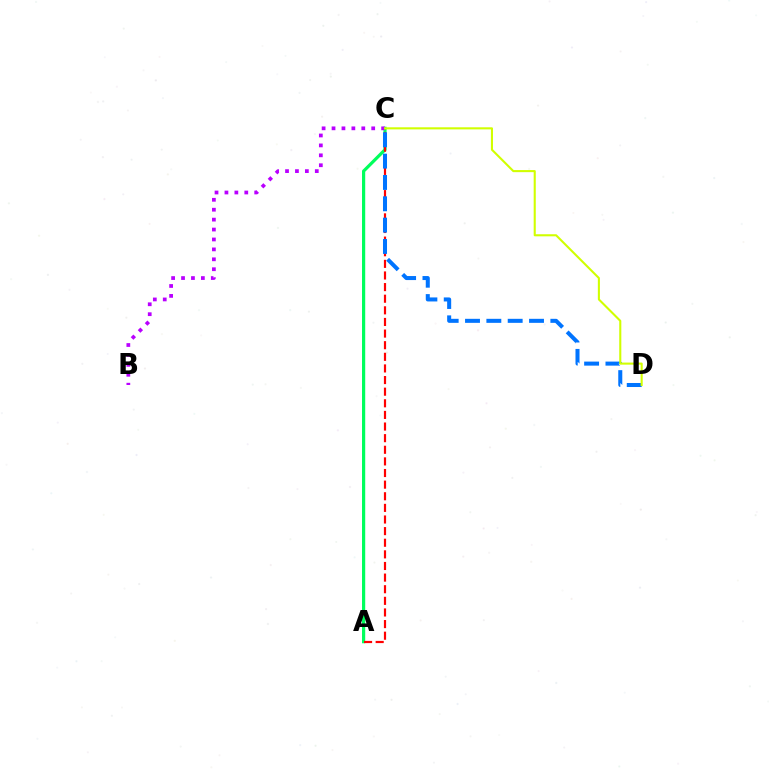{('A', 'C'): [{'color': '#00ff5c', 'line_style': 'solid', 'thickness': 2.3}, {'color': '#ff0000', 'line_style': 'dashed', 'thickness': 1.58}], ('C', 'D'): [{'color': '#0074ff', 'line_style': 'dashed', 'thickness': 2.9}, {'color': '#d1ff00', 'line_style': 'solid', 'thickness': 1.51}], ('B', 'C'): [{'color': '#b900ff', 'line_style': 'dotted', 'thickness': 2.7}]}